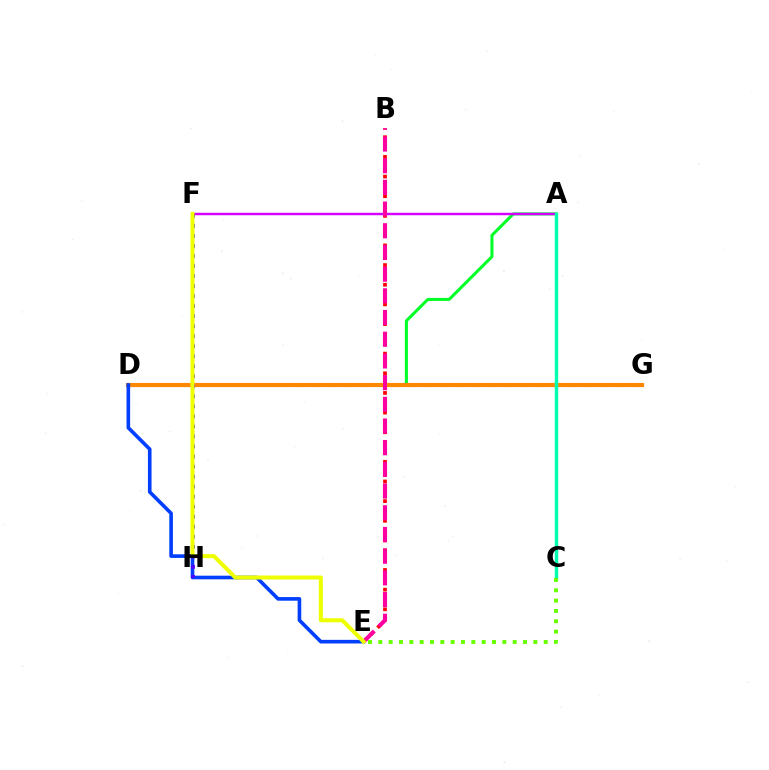{('A', 'D'): [{'color': '#00ff27', 'line_style': 'solid', 'thickness': 2.18}], ('D', 'G'): [{'color': '#00c7ff', 'line_style': 'dashed', 'thickness': 2.2}, {'color': '#ff8800', 'line_style': 'solid', 'thickness': 2.99}], ('B', 'E'): [{'color': '#ff0000', 'line_style': 'dotted', 'thickness': 2.67}, {'color': '#ff00a0', 'line_style': 'dashed', 'thickness': 2.95}], ('A', 'F'): [{'color': '#d600ff', 'line_style': 'solid', 'thickness': 1.76}], ('D', 'E'): [{'color': '#003fff', 'line_style': 'solid', 'thickness': 2.61}], ('F', 'H'): [{'color': '#4f00ff', 'line_style': 'dotted', 'thickness': 2.72}], ('A', 'C'): [{'color': '#00ffaf', 'line_style': 'solid', 'thickness': 2.48}], ('C', 'E'): [{'color': '#66ff00', 'line_style': 'dotted', 'thickness': 2.81}], ('E', 'F'): [{'color': '#eeff00', 'line_style': 'solid', 'thickness': 2.92}]}